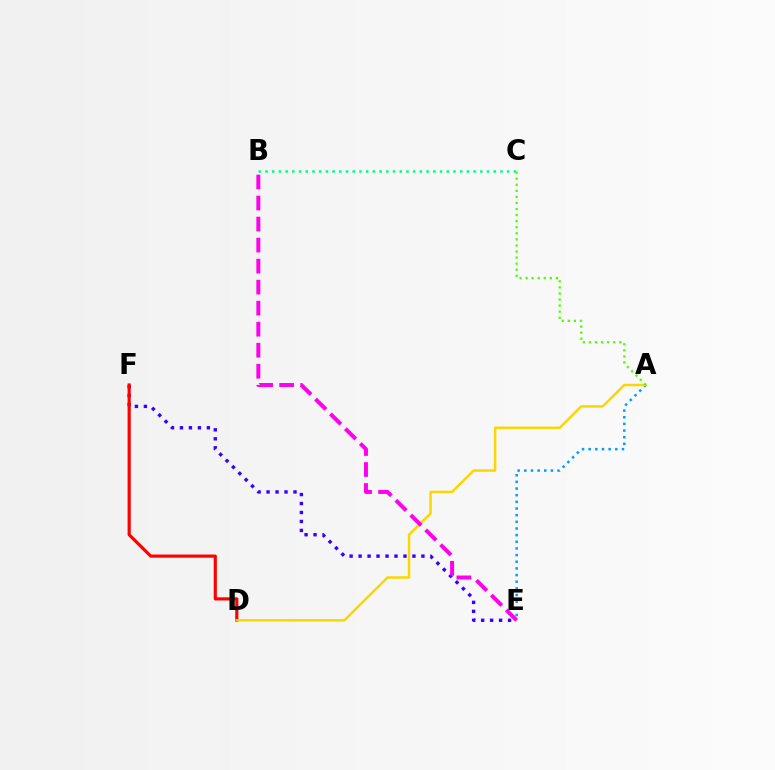{('E', 'F'): [{'color': '#3700ff', 'line_style': 'dotted', 'thickness': 2.44}], ('D', 'F'): [{'color': '#ff0000', 'line_style': 'solid', 'thickness': 2.28}], ('A', 'E'): [{'color': '#009eff', 'line_style': 'dotted', 'thickness': 1.81}], ('B', 'C'): [{'color': '#00ff86', 'line_style': 'dotted', 'thickness': 1.82}], ('A', 'D'): [{'color': '#ffd500', 'line_style': 'solid', 'thickness': 1.78}], ('B', 'E'): [{'color': '#ff00ed', 'line_style': 'dashed', 'thickness': 2.86}], ('A', 'C'): [{'color': '#4fff00', 'line_style': 'dotted', 'thickness': 1.65}]}